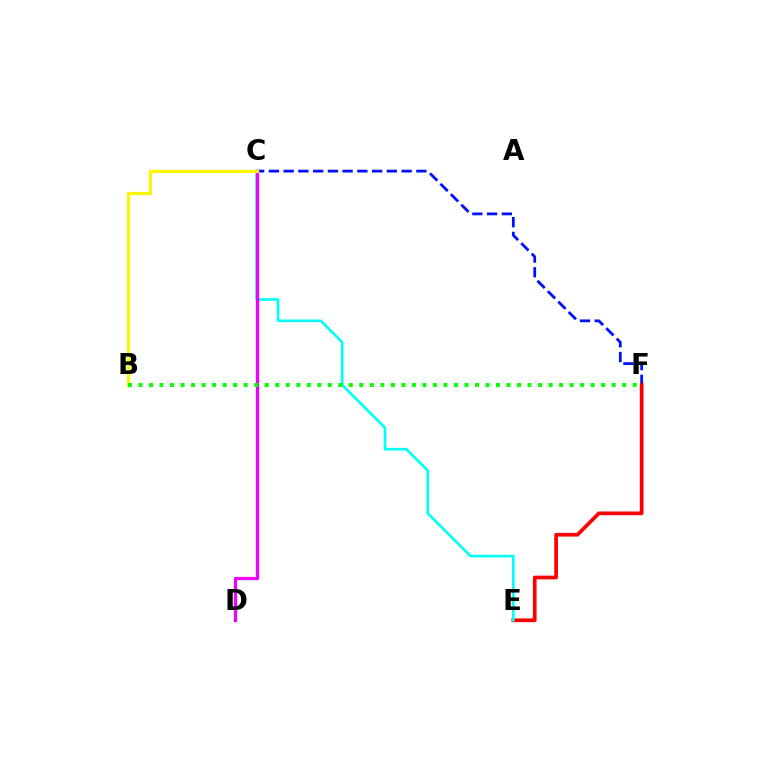{('C', 'F'): [{'color': '#0010ff', 'line_style': 'dashed', 'thickness': 2.0}], ('E', 'F'): [{'color': '#ff0000', 'line_style': 'solid', 'thickness': 2.67}], ('C', 'E'): [{'color': '#00fff6', 'line_style': 'solid', 'thickness': 1.9}], ('C', 'D'): [{'color': '#ee00ff', 'line_style': 'solid', 'thickness': 2.34}], ('B', 'C'): [{'color': '#fcf500', 'line_style': 'solid', 'thickness': 2.28}], ('B', 'F'): [{'color': '#08ff00', 'line_style': 'dotted', 'thickness': 2.86}]}